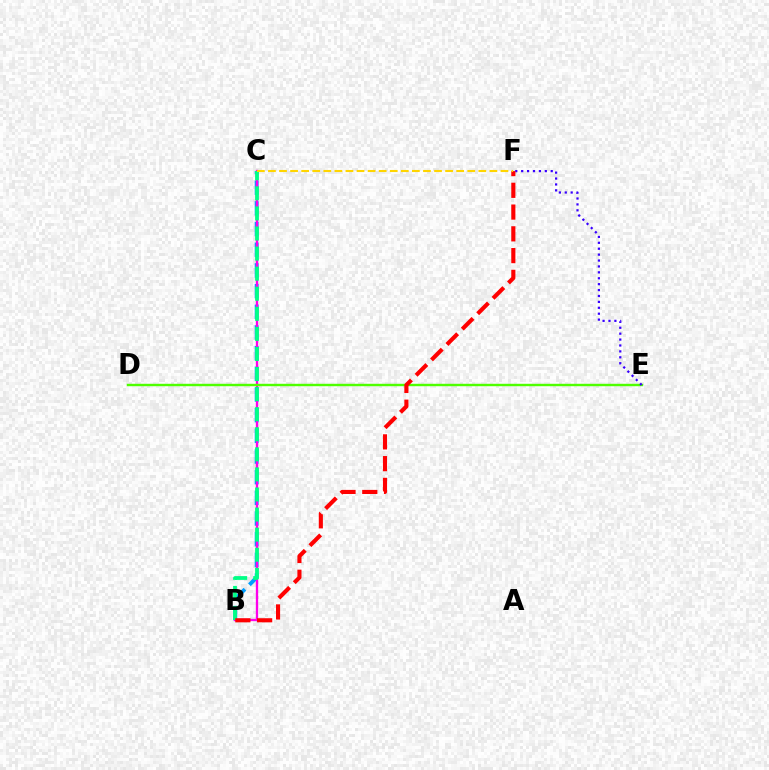{('B', 'C'): [{'color': '#009eff', 'line_style': 'dashed', 'thickness': 2.81}, {'color': '#ff00ed', 'line_style': 'solid', 'thickness': 1.68}, {'color': '#00ff86', 'line_style': 'dashed', 'thickness': 2.73}], ('D', 'E'): [{'color': '#4fff00', 'line_style': 'solid', 'thickness': 1.74}], ('E', 'F'): [{'color': '#3700ff', 'line_style': 'dotted', 'thickness': 1.61}], ('B', 'F'): [{'color': '#ff0000', 'line_style': 'dashed', 'thickness': 2.96}], ('C', 'F'): [{'color': '#ffd500', 'line_style': 'dashed', 'thickness': 1.5}]}